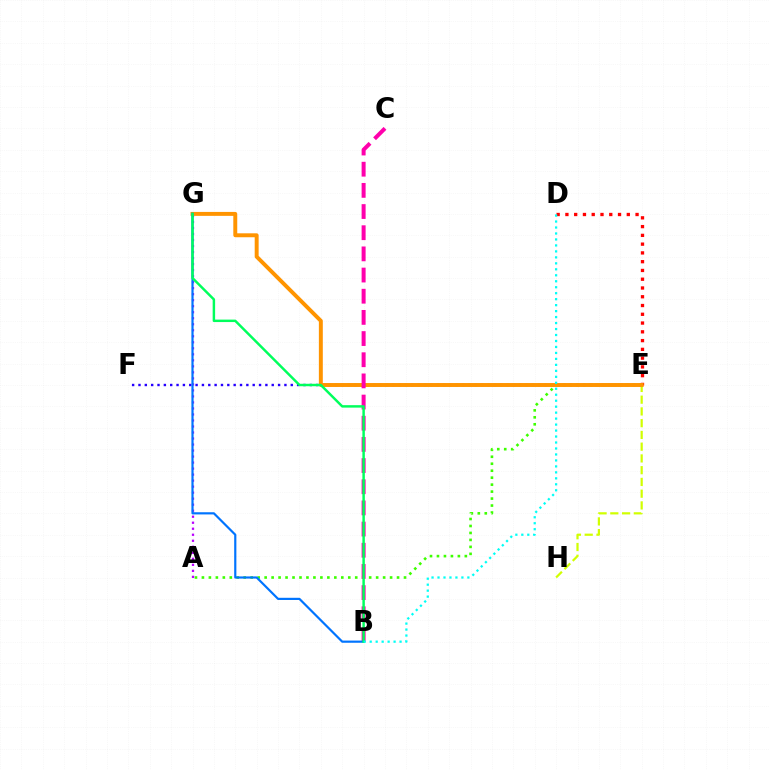{('A', 'E'): [{'color': '#3dff00', 'line_style': 'dotted', 'thickness': 1.89}], ('E', 'F'): [{'color': '#2500ff', 'line_style': 'dotted', 'thickness': 1.72}], ('D', 'E'): [{'color': '#ff0000', 'line_style': 'dotted', 'thickness': 2.38}], ('A', 'G'): [{'color': '#b900ff', 'line_style': 'dotted', 'thickness': 1.63}], ('E', 'H'): [{'color': '#d1ff00', 'line_style': 'dashed', 'thickness': 1.6}], ('E', 'G'): [{'color': '#ff9400', 'line_style': 'solid', 'thickness': 2.84}], ('B', 'C'): [{'color': '#ff00ac', 'line_style': 'dashed', 'thickness': 2.88}], ('B', 'G'): [{'color': '#0074ff', 'line_style': 'solid', 'thickness': 1.57}, {'color': '#00ff5c', 'line_style': 'solid', 'thickness': 1.77}], ('B', 'D'): [{'color': '#00fff6', 'line_style': 'dotted', 'thickness': 1.62}]}